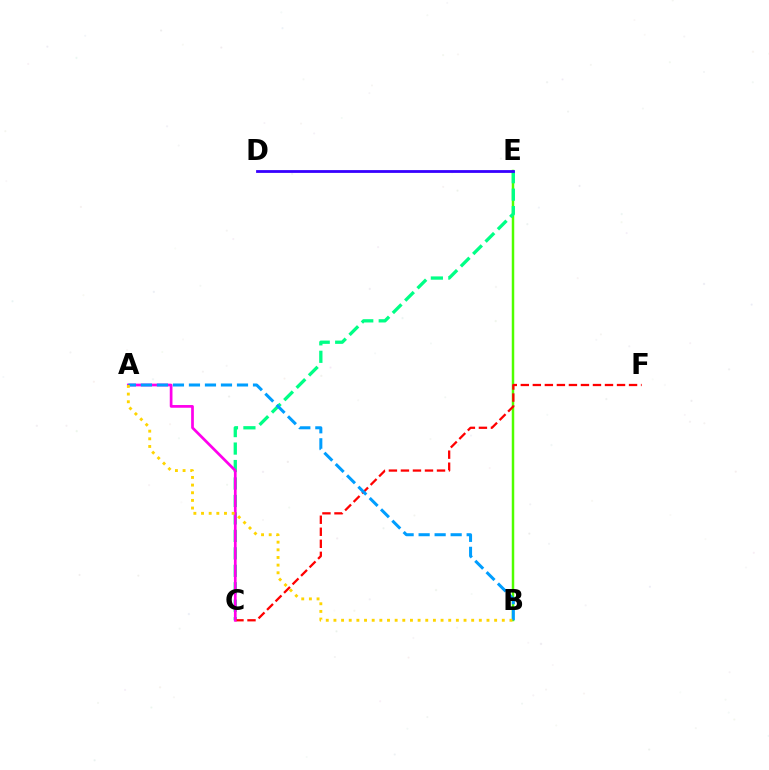{('B', 'E'): [{'color': '#4fff00', 'line_style': 'solid', 'thickness': 1.79}], ('C', 'E'): [{'color': '#00ff86', 'line_style': 'dashed', 'thickness': 2.37}], ('C', 'F'): [{'color': '#ff0000', 'line_style': 'dashed', 'thickness': 1.63}], ('A', 'C'): [{'color': '#ff00ed', 'line_style': 'solid', 'thickness': 1.96}], ('D', 'E'): [{'color': '#3700ff', 'line_style': 'solid', 'thickness': 2.01}], ('A', 'B'): [{'color': '#009eff', 'line_style': 'dashed', 'thickness': 2.18}, {'color': '#ffd500', 'line_style': 'dotted', 'thickness': 2.08}]}